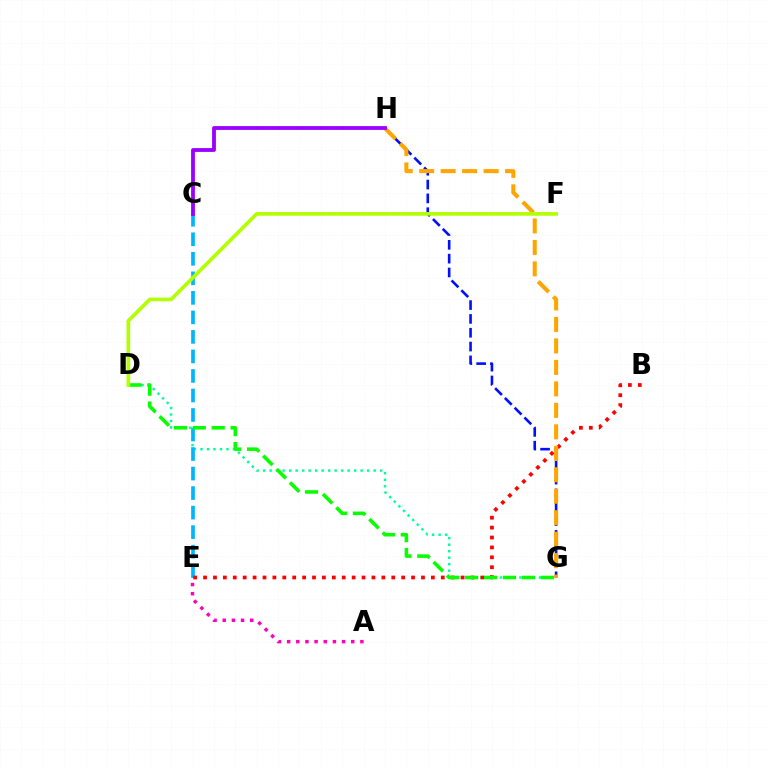{('A', 'E'): [{'color': '#ff00bd', 'line_style': 'dotted', 'thickness': 2.49}], ('D', 'G'): [{'color': '#00ff9d', 'line_style': 'dotted', 'thickness': 1.77}, {'color': '#08ff00', 'line_style': 'dashed', 'thickness': 2.57}], ('G', 'H'): [{'color': '#0010ff', 'line_style': 'dashed', 'thickness': 1.88}, {'color': '#ffa500', 'line_style': 'dashed', 'thickness': 2.92}], ('C', 'E'): [{'color': '#00b5ff', 'line_style': 'dashed', 'thickness': 2.65}], ('B', 'E'): [{'color': '#ff0000', 'line_style': 'dotted', 'thickness': 2.69}], ('C', 'H'): [{'color': '#9b00ff', 'line_style': 'solid', 'thickness': 2.74}], ('D', 'F'): [{'color': '#b3ff00', 'line_style': 'solid', 'thickness': 2.64}]}